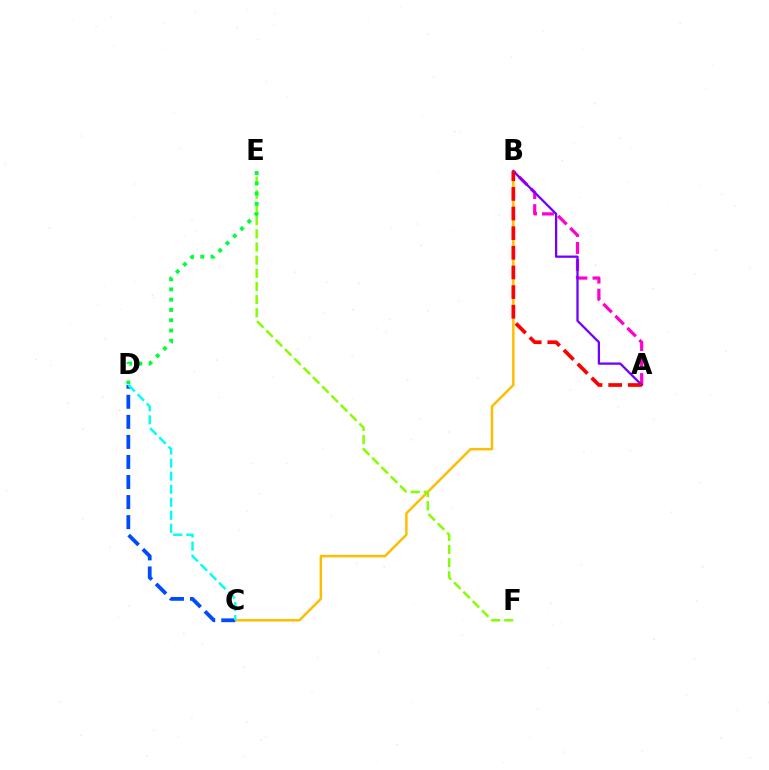{('A', 'B'): [{'color': '#ff00cf', 'line_style': 'dashed', 'thickness': 2.31}, {'color': '#7200ff', 'line_style': 'solid', 'thickness': 1.64}, {'color': '#ff0000', 'line_style': 'dashed', 'thickness': 2.67}], ('B', 'C'): [{'color': '#ffbd00', 'line_style': 'solid', 'thickness': 1.79}], ('E', 'F'): [{'color': '#84ff00', 'line_style': 'dashed', 'thickness': 1.79}], ('C', 'D'): [{'color': '#004bff', 'line_style': 'dashed', 'thickness': 2.73}, {'color': '#00fff6', 'line_style': 'dashed', 'thickness': 1.77}], ('D', 'E'): [{'color': '#00ff39', 'line_style': 'dotted', 'thickness': 2.79}]}